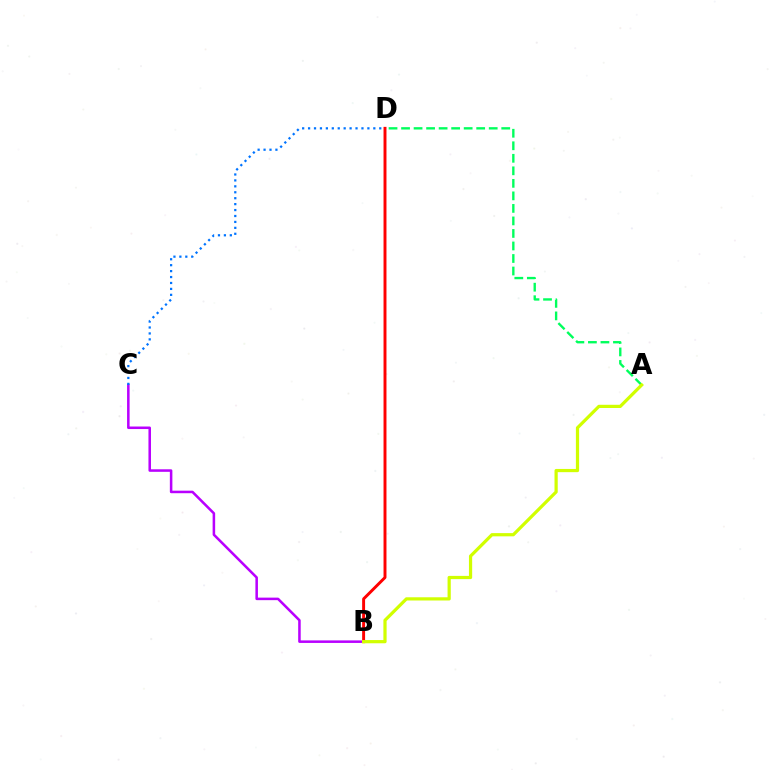{('B', 'C'): [{'color': '#b900ff', 'line_style': 'solid', 'thickness': 1.83}], ('A', 'D'): [{'color': '#00ff5c', 'line_style': 'dashed', 'thickness': 1.7}], ('B', 'D'): [{'color': '#ff0000', 'line_style': 'solid', 'thickness': 2.11}], ('C', 'D'): [{'color': '#0074ff', 'line_style': 'dotted', 'thickness': 1.61}], ('A', 'B'): [{'color': '#d1ff00', 'line_style': 'solid', 'thickness': 2.32}]}